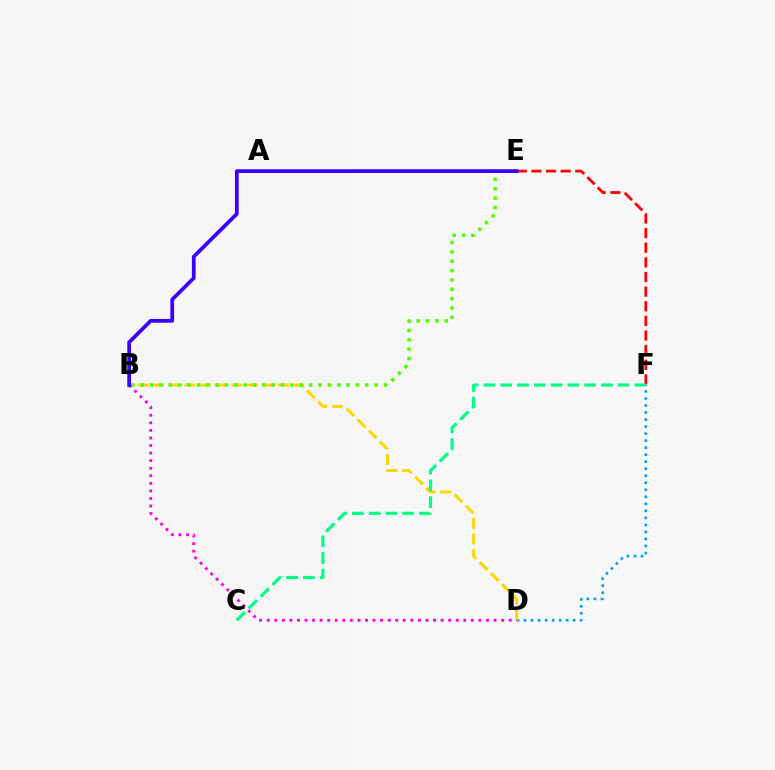{('E', 'F'): [{'color': '#ff0000', 'line_style': 'dashed', 'thickness': 1.99}], ('D', 'F'): [{'color': '#009eff', 'line_style': 'dotted', 'thickness': 1.91}], ('B', 'D'): [{'color': '#ffd500', 'line_style': 'dashed', 'thickness': 2.12}, {'color': '#ff00ed', 'line_style': 'dotted', 'thickness': 2.05}], ('B', 'E'): [{'color': '#4fff00', 'line_style': 'dotted', 'thickness': 2.54}, {'color': '#3700ff', 'line_style': 'solid', 'thickness': 2.69}], ('C', 'F'): [{'color': '#00ff86', 'line_style': 'dashed', 'thickness': 2.28}]}